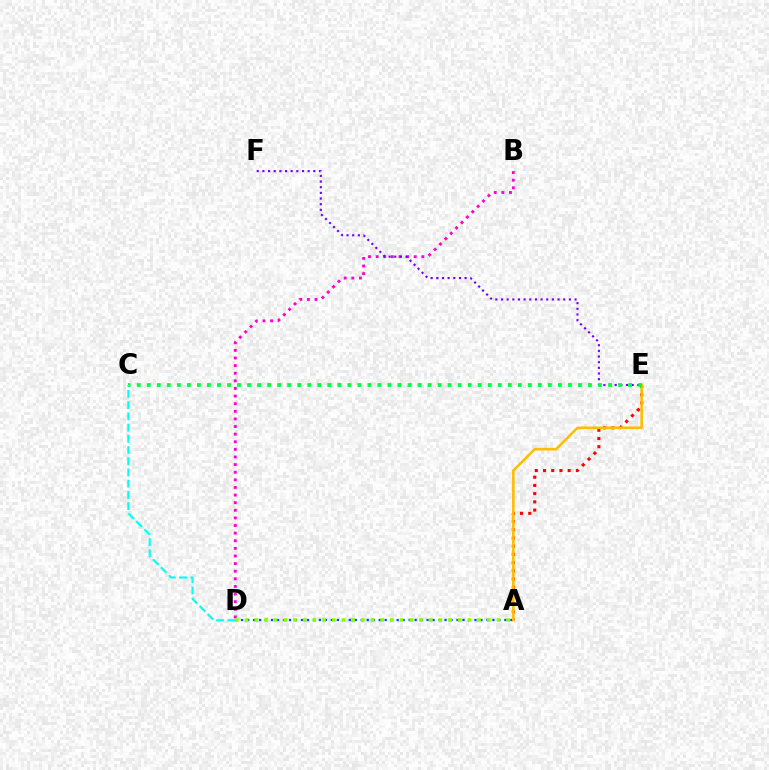{('A', 'D'): [{'color': '#004bff', 'line_style': 'dotted', 'thickness': 1.63}, {'color': '#84ff00', 'line_style': 'dotted', 'thickness': 2.63}], ('B', 'D'): [{'color': '#ff00cf', 'line_style': 'dotted', 'thickness': 2.07}], ('A', 'E'): [{'color': '#ff0000', 'line_style': 'dotted', 'thickness': 2.23}, {'color': '#ffbd00', 'line_style': 'solid', 'thickness': 1.85}], ('E', 'F'): [{'color': '#7200ff', 'line_style': 'dotted', 'thickness': 1.54}], ('C', 'E'): [{'color': '#00ff39', 'line_style': 'dotted', 'thickness': 2.72}], ('C', 'D'): [{'color': '#00fff6', 'line_style': 'dashed', 'thickness': 1.52}]}